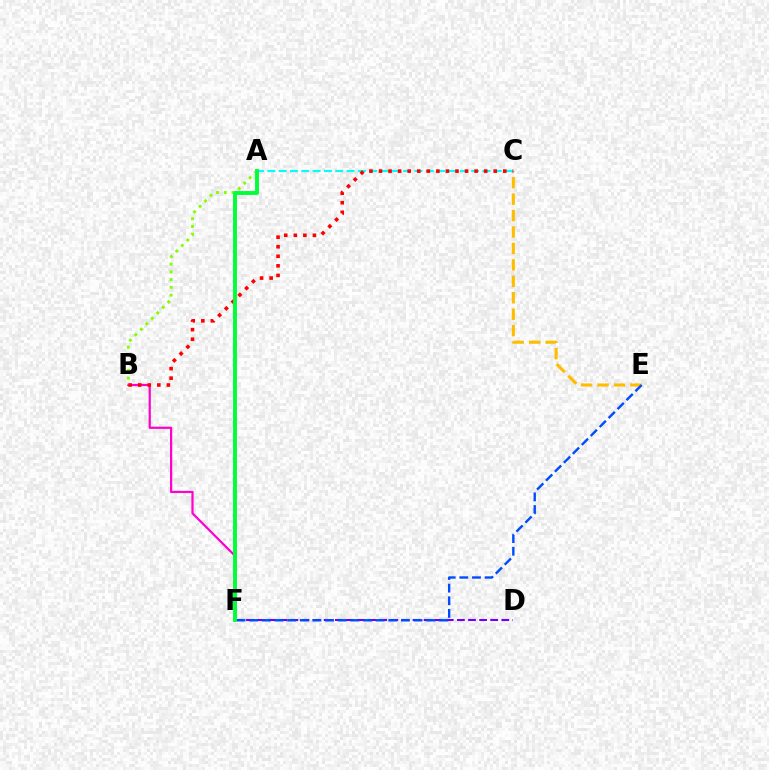{('C', 'E'): [{'color': '#ffbd00', 'line_style': 'dashed', 'thickness': 2.23}], ('A', 'C'): [{'color': '#00fff6', 'line_style': 'dashed', 'thickness': 1.54}], ('D', 'F'): [{'color': '#7200ff', 'line_style': 'dashed', 'thickness': 1.51}], ('E', 'F'): [{'color': '#004bff', 'line_style': 'dashed', 'thickness': 1.72}], ('B', 'F'): [{'color': '#ff00cf', 'line_style': 'solid', 'thickness': 1.59}], ('A', 'B'): [{'color': '#84ff00', 'line_style': 'dotted', 'thickness': 2.11}], ('B', 'C'): [{'color': '#ff0000', 'line_style': 'dotted', 'thickness': 2.6}], ('A', 'F'): [{'color': '#00ff39', 'line_style': 'solid', 'thickness': 2.81}]}